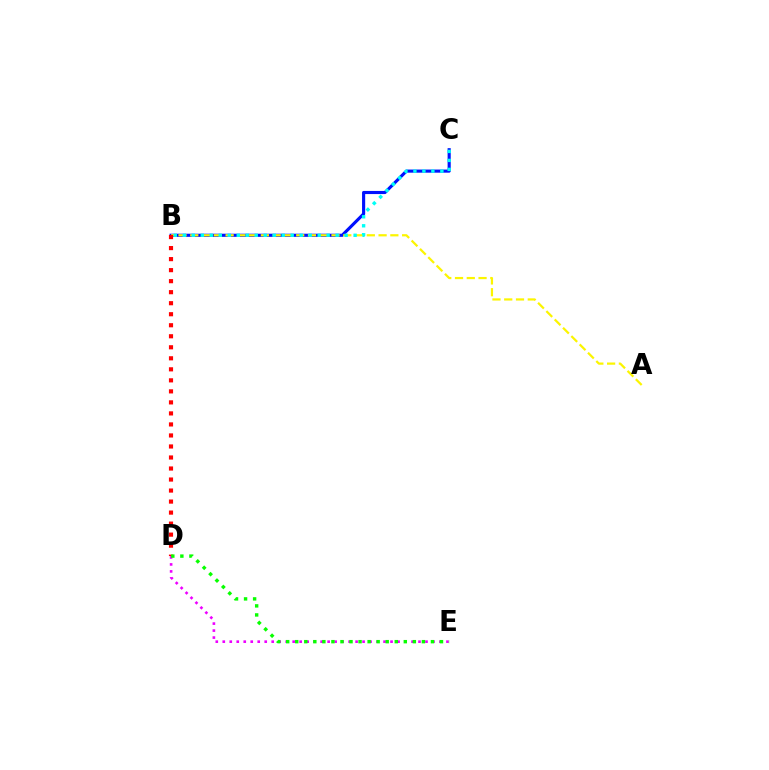{('B', 'C'): [{'color': '#0010ff', 'line_style': 'solid', 'thickness': 2.25}, {'color': '#00fff6', 'line_style': 'dotted', 'thickness': 2.44}], ('A', 'B'): [{'color': '#fcf500', 'line_style': 'dashed', 'thickness': 1.6}], ('D', 'E'): [{'color': '#ee00ff', 'line_style': 'dotted', 'thickness': 1.9}, {'color': '#08ff00', 'line_style': 'dotted', 'thickness': 2.46}], ('B', 'D'): [{'color': '#ff0000', 'line_style': 'dotted', 'thickness': 2.99}]}